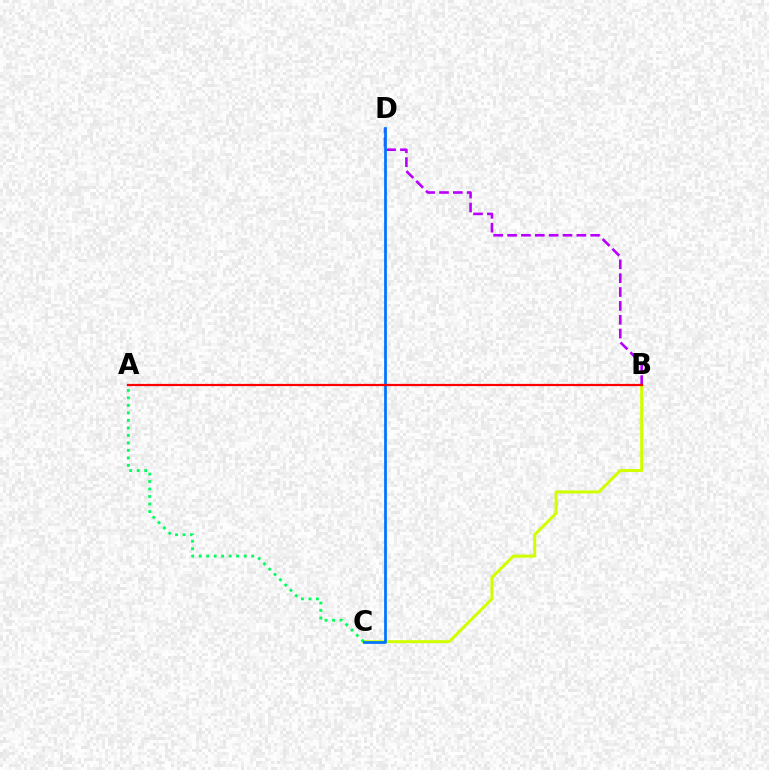{('B', 'C'): [{'color': '#d1ff00', 'line_style': 'solid', 'thickness': 2.18}], ('B', 'D'): [{'color': '#b900ff', 'line_style': 'dashed', 'thickness': 1.88}], ('A', 'C'): [{'color': '#00ff5c', 'line_style': 'dotted', 'thickness': 2.04}], ('C', 'D'): [{'color': '#0074ff', 'line_style': 'solid', 'thickness': 1.98}], ('A', 'B'): [{'color': '#ff0000', 'line_style': 'solid', 'thickness': 1.6}]}